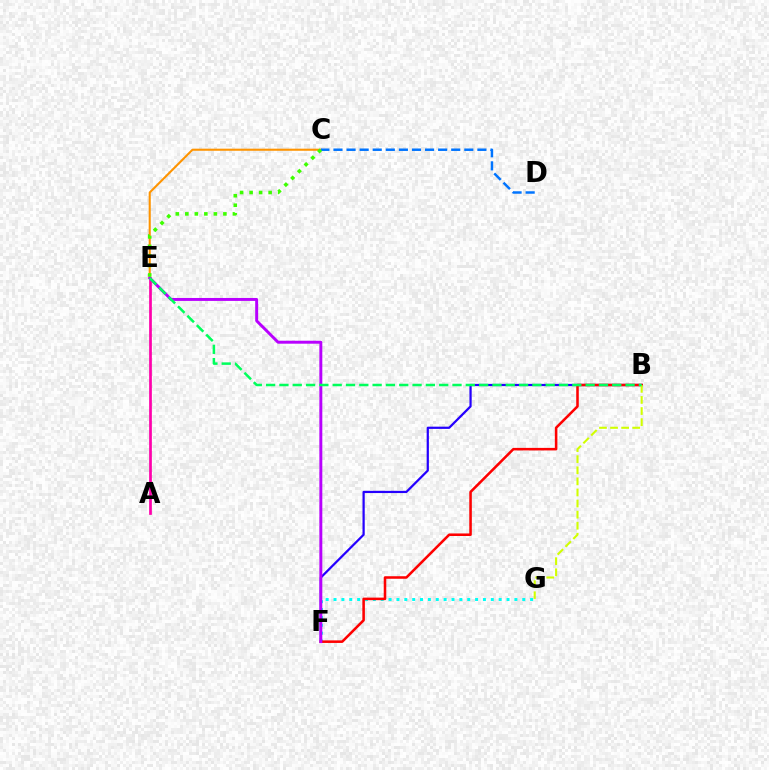{('A', 'E'): [{'color': '#ff00ac', 'line_style': 'solid', 'thickness': 1.95}], ('B', 'F'): [{'color': '#2500ff', 'line_style': 'solid', 'thickness': 1.6}, {'color': '#ff0000', 'line_style': 'solid', 'thickness': 1.84}], ('F', 'G'): [{'color': '#00fff6', 'line_style': 'dotted', 'thickness': 2.14}], ('C', 'E'): [{'color': '#ff9400', 'line_style': 'solid', 'thickness': 1.51}, {'color': '#3dff00', 'line_style': 'dotted', 'thickness': 2.59}], ('C', 'D'): [{'color': '#0074ff', 'line_style': 'dashed', 'thickness': 1.78}], ('E', 'F'): [{'color': '#b900ff', 'line_style': 'solid', 'thickness': 2.12}], ('B', 'G'): [{'color': '#d1ff00', 'line_style': 'dashed', 'thickness': 1.51}], ('B', 'E'): [{'color': '#00ff5c', 'line_style': 'dashed', 'thickness': 1.81}]}